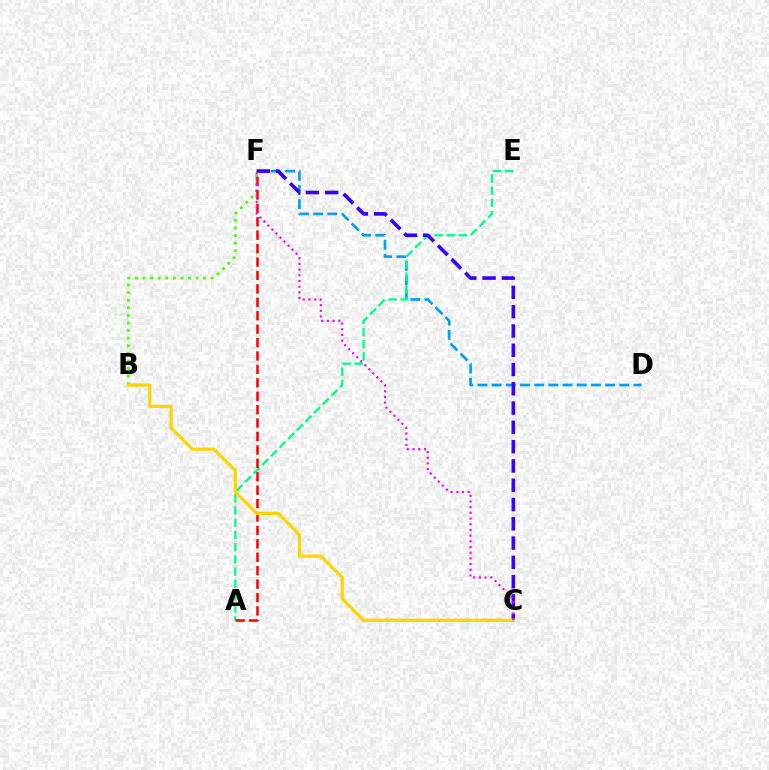{('D', 'F'): [{'color': '#009eff', 'line_style': 'dashed', 'thickness': 1.93}], ('A', 'E'): [{'color': '#00ff86', 'line_style': 'dashed', 'thickness': 1.66}], ('B', 'F'): [{'color': '#4fff00', 'line_style': 'dotted', 'thickness': 2.06}], ('C', 'F'): [{'color': '#3700ff', 'line_style': 'dashed', 'thickness': 2.62}, {'color': '#ff00ed', 'line_style': 'dotted', 'thickness': 1.55}], ('A', 'F'): [{'color': '#ff0000', 'line_style': 'dashed', 'thickness': 1.82}], ('B', 'C'): [{'color': '#ffd500', 'line_style': 'solid', 'thickness': 2.33}]}